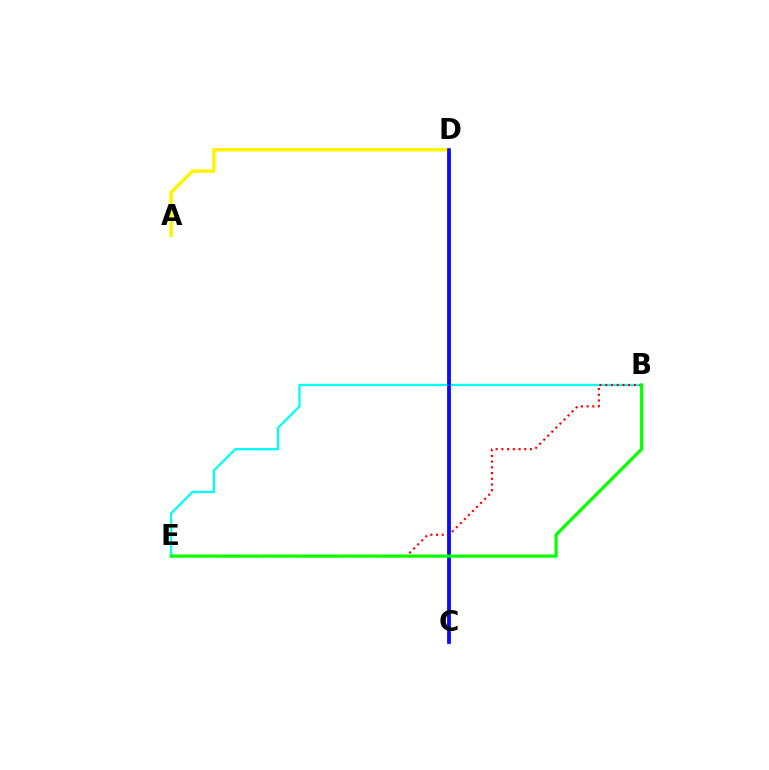{('C', 'D'): [{'color': '#ee00ff', 'line_style': 'solid', 'thickness': 2.59}, {'color': '#0010ff', 'line_style': 'solid', 'thickness': 2.58}], ('A', 'D'): [{'color': '#fcf500', 'line_style': 'solid', 'thickness': 2.5}], ('B', 'E'): [{'color': '#00fff6', 'line_style': 'solid', 'thickness': 1.64}, {'color': '#ff0000', 'line_style': 'dotted', 'thickness': 1.55}, {'color': '#08ff00', 'line_style': 'solid', 'thickness': 2.31}]}